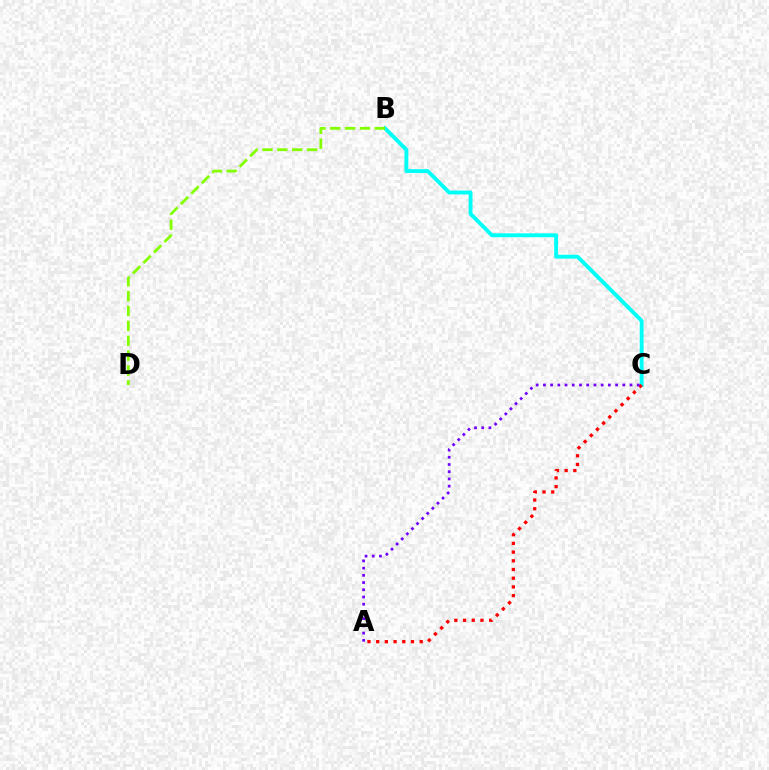{('B', 'C'): [{'color': '#00fff6', 'line_style': 'solid', 'thickness': 2.79}], ('A', 'C'): [{'color': '#ff0000', 'line_style': 'dotted', 'thickness': 2.36}, {'color': '#7200ff', 'line_style': 'dotted', 'thickness': 1.96}], ('B', 'D'): [{'color': '#84ff00', 'line_style': 'dashed', 'thickness': 2.02}]}